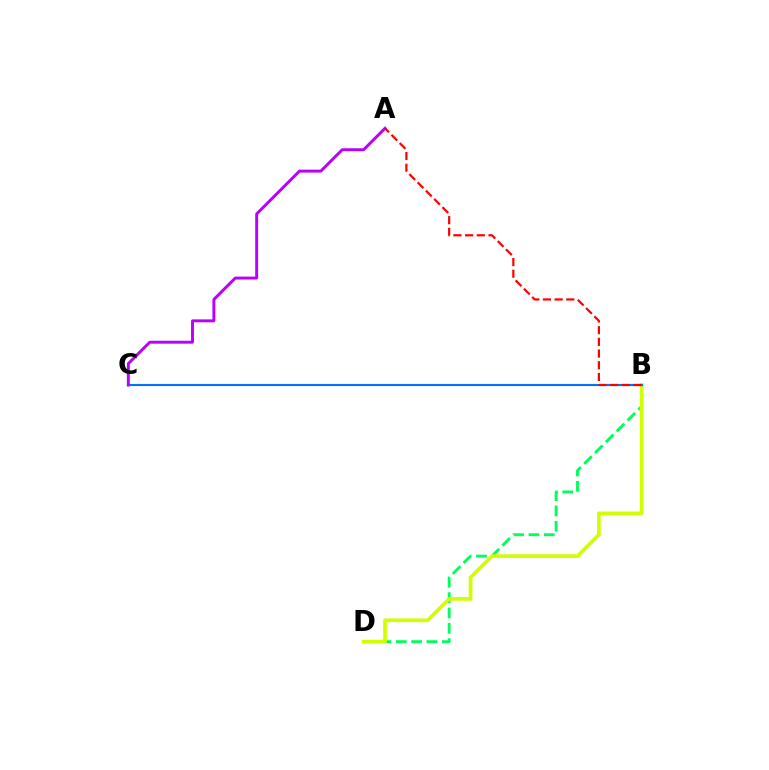{('B', 'D'): [{'color': '#00ff5c', 'line_style': 'dashed', 'thickness': 2.08}, {'color': '#d1ff00', 'line_style': 'solid', 'thickness': 2.66}], ('B', 'C'): [{'color': '#0074ff', 'line_style': 'solid', 'thickness': 1.53}], ('A', 'C'): [{'color': '#b900ff', 'line_style': 'solid', 'thickness': 2.11}], ('A', 'B'): [{'color': '#ff0000', 'line_style': 'dashed', 'thickness': 1.59}]}